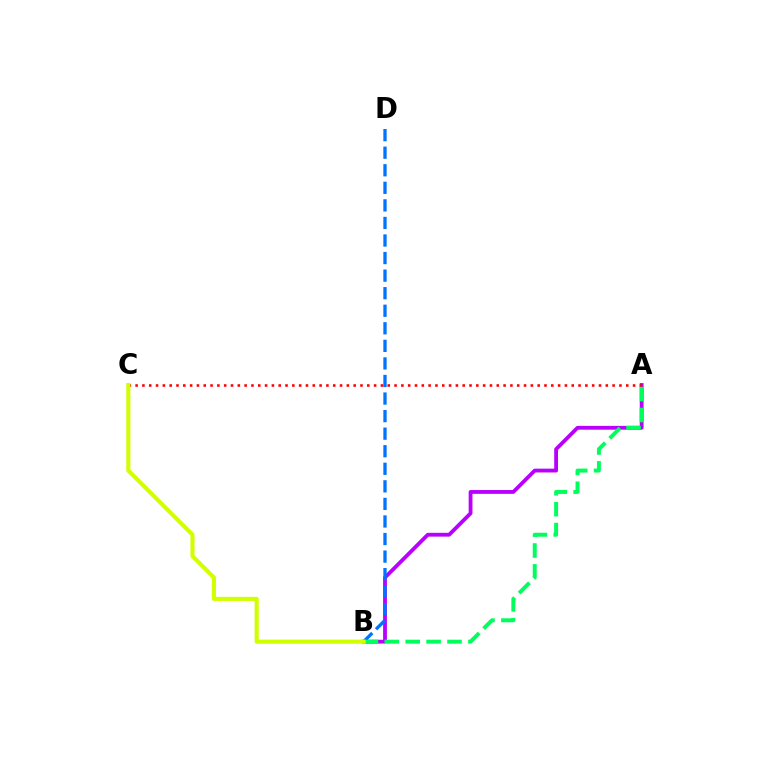{('A', 'B'): [{'color': '#b900ff', 'line_style': 'solid', 'thickness': 2.74}, {'color': '#00ff5c', 'line_style': 'dashed', 'thickness': 2.84}], ('B', 'D'): [{'color': '#0074ff', 'line_style': 'dashed', 'thickness': 2.39}], ('A', 'C'): [{'color': '#ff0000', 'line_style': 'dotted', 'thickness': 1.85}], ('B', 'C'): [{'color': '#d1ff00', 'line_style': 'solid', 'thickness': 2.96}]}